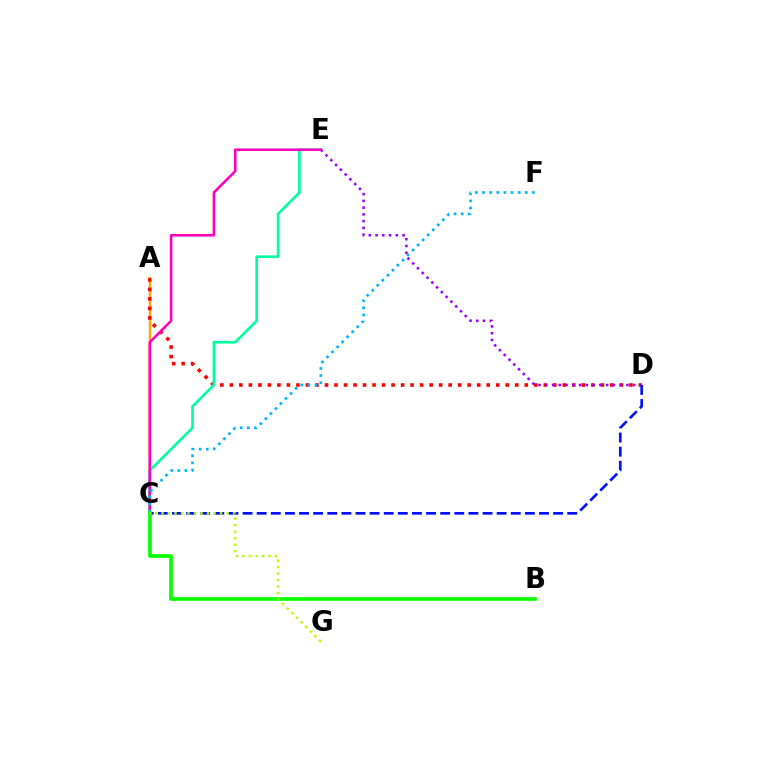{('A', 'C'): [{'color': '#ffa500', 'line_style': 'solid', 'thickness': 1.76}], ('A', 'D'): [{'color': '#ff0000', 'line_style': 'dotted', 'thickness': 2.58}], ('C', 'E'): [{'color': '#00ff9d', 'line_style': 'solid', 'thickness': 1.89}, {'color': '#ff00bd', 'line_style': 'solid', 'thickness': 1.84}], ('D', 'E'): [{'color': '#9b00ff', 'line_style': 'dotted', 'thickness': 1.84}], ('C', 'F'): [{'color': '#00b5ff', 'line_style': 'dotted', 'thickness': 1.93}], ('C', 'D'): [{'color': '#0010ff', 'line_style': 'dashed', 'thickness': 1.92}], ('B', 'C'): [{'color': '#08ff00', 'line_style': 'solid', 'thickness': 2.64}], ('C', 'G'): [{'color': '#b3ff00', 'line_style': 'dotted', 'thickness': 1.77}]}